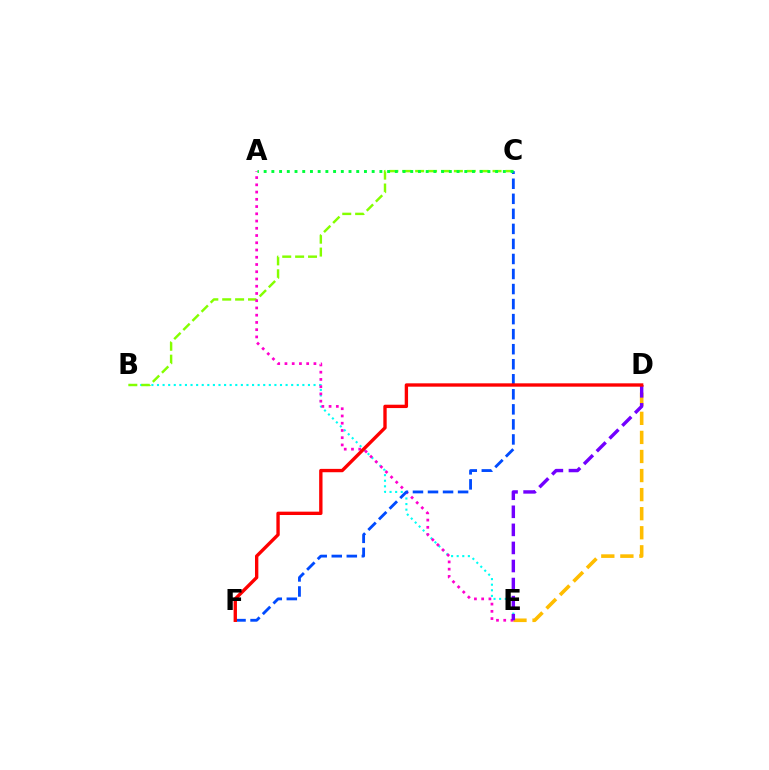{('B', 'E'): [{'color': '#00fff6', 'line_style': 'dotted', 'thickness': 1.52}], ('D', 'E'): [{'color': '#ffbd00', 'line_style': 'dashed', 'thickness': 2.59}, {'color': '#7200ff', 'line_style': 'dashed', 'thickness': 2.45}], ('B', 'C'): [{'color': '#84ff00', 'line_style': 'dashed', 'thickness': 1.75}], ('A', 'E'): [{'color': '#ff00cf', 'line_style': 'dotted', 'thickness': 1.97}], ('C', 'F'): [{'color': '#004bff', 'line_style': 'dashed', 'thickness': 2.04}], ('A', 'C'): [{'color': '#00ff39', 'line_style': 'dotted', 'thickness': 2.1}], ('D', 'F'): [{'color': '#ff0000', 'line_style': 'solid', 'thickness': 2.41}]}